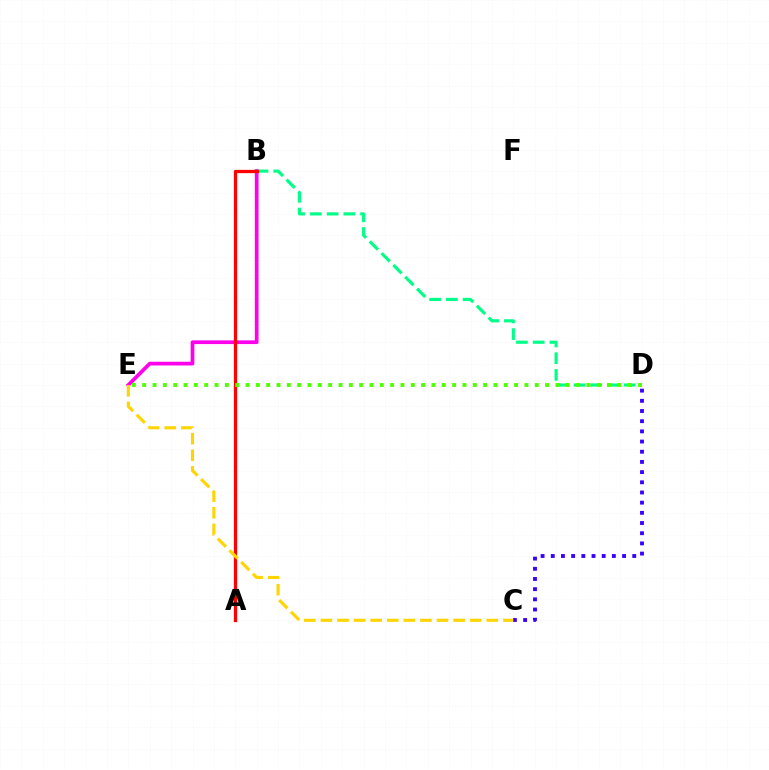{('A', 'B'): [{'color': '#009eff', 'line_style': 'dotted', 'thickness': 1.84}, {'color': '#ff0000', 'line_style': 'solid', 'thickness': 2.35}], ('B', 'D'): [{'color': '#00ff86', 'line_style': 'dashed', 'thickness': 2.27}], ('B', 'E'): [{'color': '#ff00ed', 'line_style': 'solid', 'thickness': 2.67}], ('C', 'D'): [{'color': '#3700ff', 'line_style': 'dotted', 'thickness': 2.77}], ('D', 'E'): [{'color': '#4fff00', 'line_style': 'dotted', 'thickness': 2.81}], ('C', 'E'): [{'color': '#ffd500', 'line_style': 'dashed', 'thickness': 2.25}]}